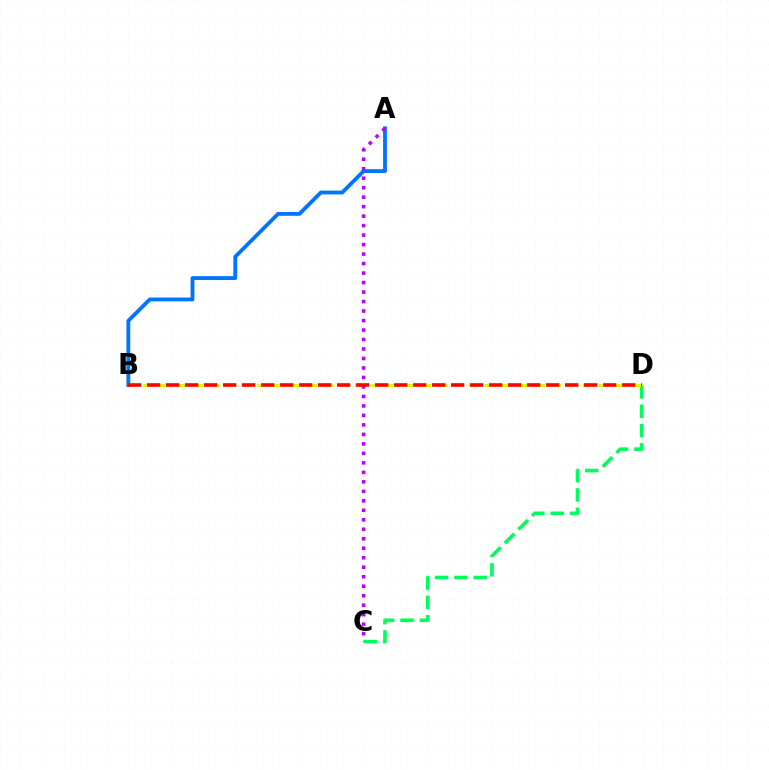{('C', 'D'): [{'color': '#00ff5c', 'line_style': 'dashed', 'thickness': 2.63}], ('B', 'D'): [{'color': '#d1ff00', 'line_style': 'dashed', 'thickness': 2.21}, {'color': '#ff0000', 'line_style': 'dashed', 'thickness': 2.58}], ('A', 'B'): [{'color': '#0074ff', 'line_style': 'solid', 'thickness': 2.76}], ('A', 'C'): [{'color': '#b900ff', 'line_style': 'dotted', 'thickness': 2.58}]}